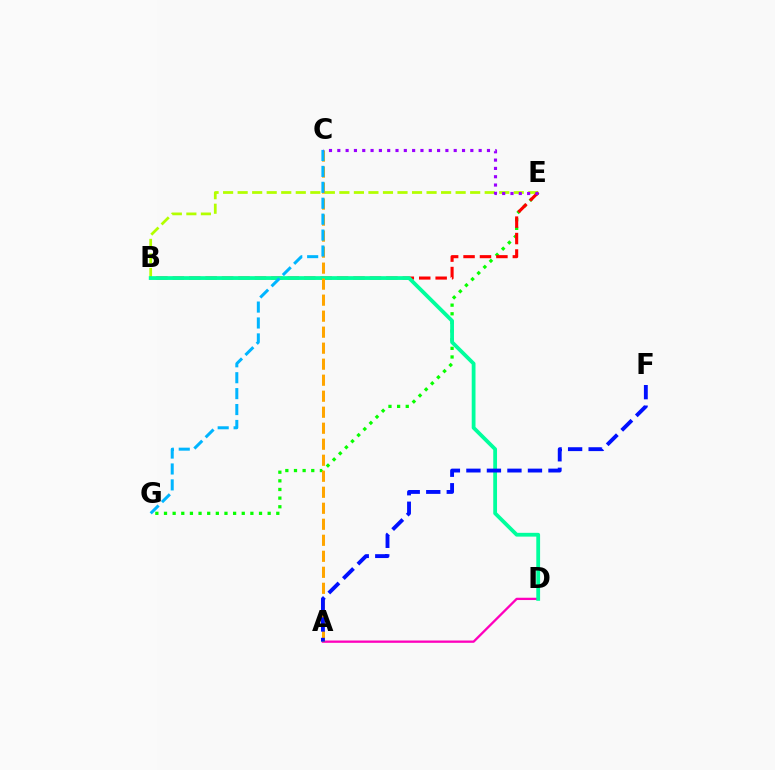{('E', 'G'): [{'color': '#08ff00', 'line_style': 'dotted', 'thickness': 2.35}], ('B', 'E'): [{'color': '#b3ff00', 'line_style': 'dashed', 'thickness': 1.97}, {'color': '#ff0000', 'line_style': 'dashed', 'thickness': 2.23}], ('A', 'D'): [{'color': '#ff00bd', 'line_style': 'solid', 'thickness': 1.66}], ('B', 'D'): [{'color': '#00ff9d', 'line_style': 'solid', 'thickness': 2.73}], ('A', 'C'): [{'color': '#ffa500', 'line_style': 'dashed', 'thickness': 2.17}], ('A', 'F'): [{'color': '#0010ff', 'line_style': 'dashed', 'thickness': 2.79}], ('C', 'G'): [{'color': '#00b5ff', 'line_style': 'dashed', 'thickness': 2.16}], ('C', 'E'): [{'color': '#9b00ff', 'line_style': 'dotted', 'thickness': 2.26}]}